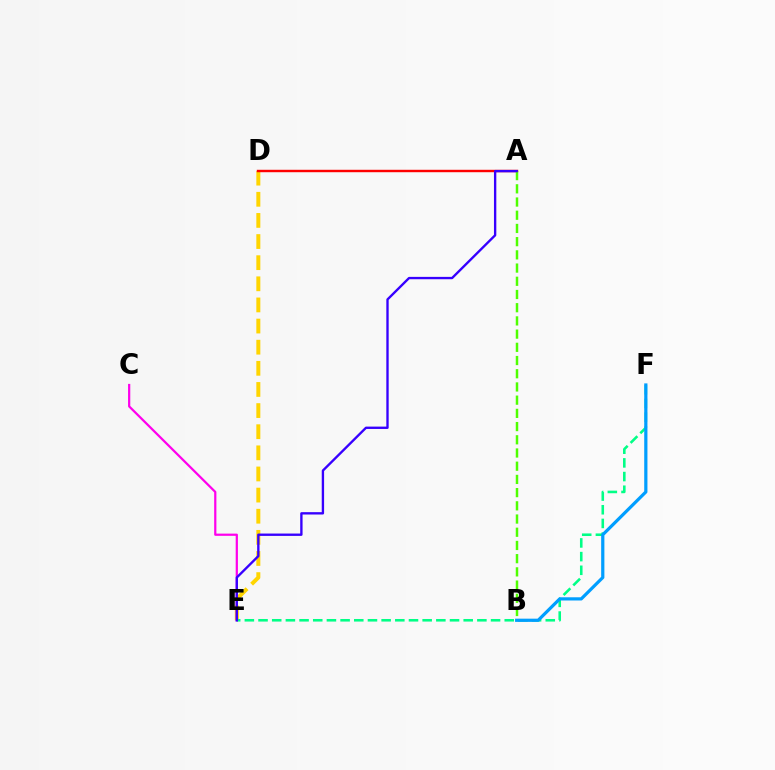{('D', 'E'): [{'color': '#ffd500', 'line_style': 'dashed', 'thickness': 2.87}], ('C', 'E'): [{'color': '#ff00ed', 'line_style': 'solid', 'thickness': 1.6}], ('A', 'D'): [{'color': '#ff0000', 'line_style': 'solid', 'thickness': 1.74}], ('E', 'F'): [{'color': '#00ff86', 'line_style': 'dashed', 'thickness': 1.86}], ('B', 'F'): [{'color': '#009eff', 'line_style': 'solid', 'thickness': 2.32}], ('A', 'B'): [{'color': '#4fff00', 'line_style': 'dashed', 'thickness': 1.79}], ('A', 'E'): [{'color': '#3700ff', 'line_style': 'solid', 'thickness': 1.7}]}